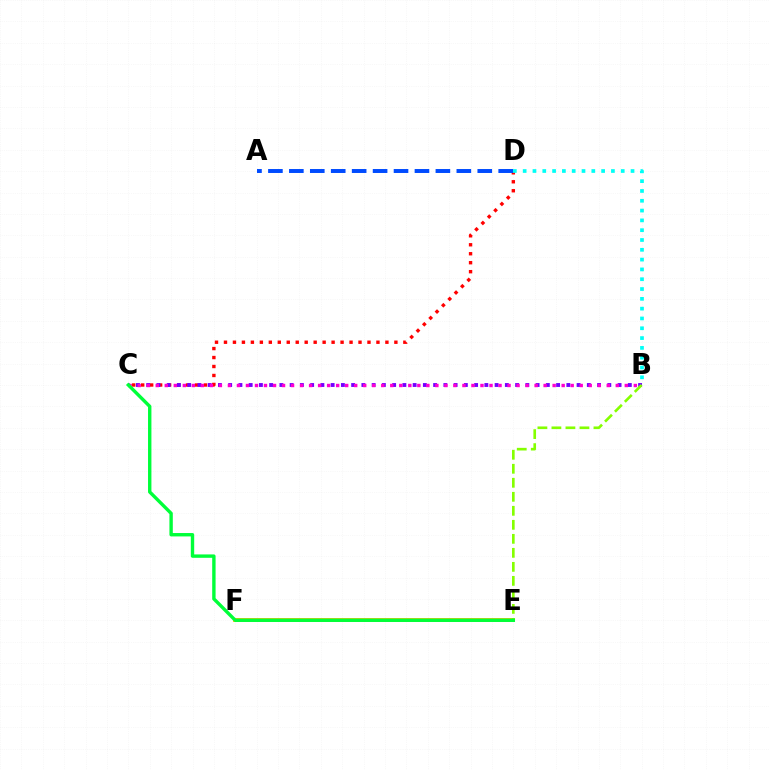{('C', 'D'): [{'color': '#ff0000', 'line_style': 'dotted', 'thickness': 2.44}], ('B', 'C'): [{'color': '#7200ff', 'line_style': 'dotted', 'thickness': 2.78}, {'color': '#ff00cf', 'line_style': 'dotted', 'thickness': 2.45}], ('A', 'D'): [{'color': '#004bff', 'line_style': 'dashed', 'thickness': 2.84}], ('E', 'F'): [{'color': '#ffbd00', 'line_style': 'solid', 'thickness': 2.81}], ('B', 'E'): [{'color': '#84ff00', 'line_style': 'dashed', 'thickness': 1.9}], ('C', 'E'): [{'color': '#00ff39', 'line_style': 'solid', 'thickness': 2.44}], ('B', 'D'): [{'color': '#00fff6', 'line_style': 'dotted', 'thickness': 2.66}]}